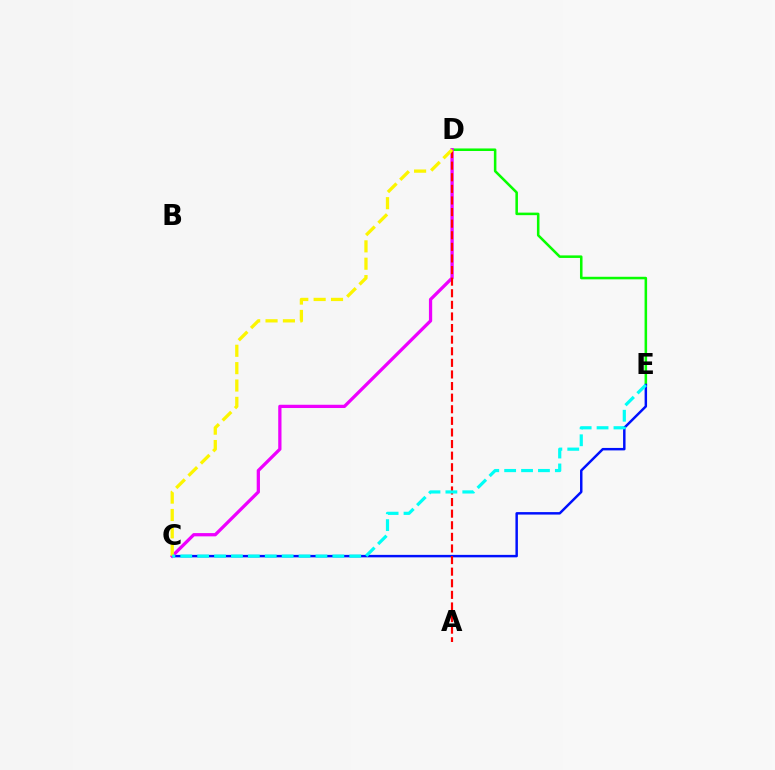{('D', 'E'): [{'color': '#08ff00', 'line_style': 'solid', 'thickness': 1.83}], ('C', 'E'): [{'color': '#0010ff', 'line_style': 'solid', 'thickness': 1.77}, {'color': '#00fff6', 'line_style': 'dashed', 'thickness': 2.3}], ('C', 'D'): [{'color': '#ee00ff', 'line_style': 'solid', 'thickness': 2.35}, {'color': '#fcf500', 'line_style': 'dashed', 'thickness': 2.36}], ('A', 'D'): [{'color': '#ff0000', 'line_style': 'dashed', 'thickness': 1.58}]}